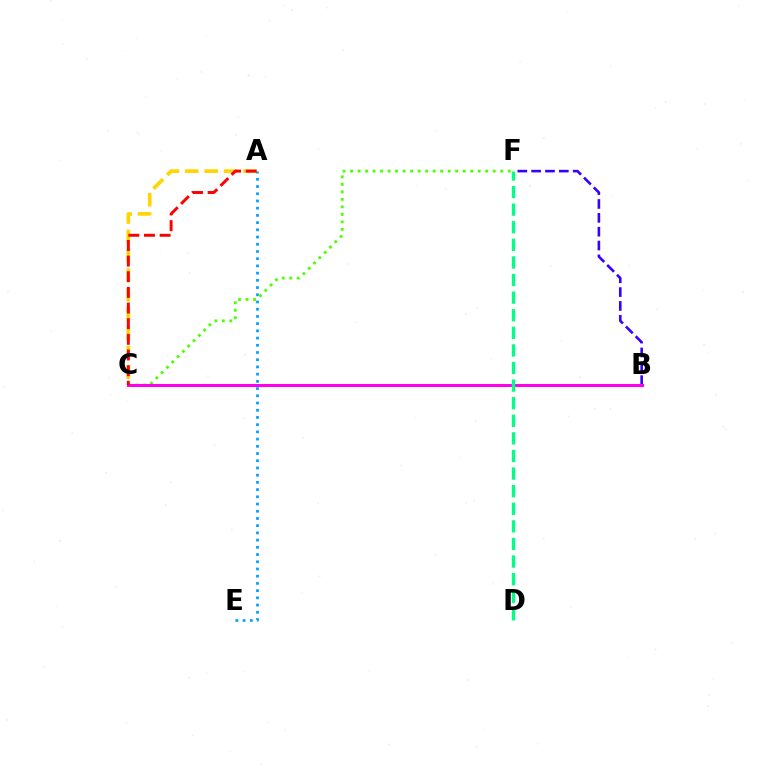{('B', 'F'): [{'color': '#3700ff', 'line_style': 'dashed', 'thickness': 1.88}], ('A', 'C'): [{'color': '#ffd500', 'line_style': 'dashed', 'thickness': 2.63}, {'color': '#ff0000', 'line_style': 'dashed', 'thickness': 2.13}], ('A', 'E'): [{'color': '#009eff', 'line_style': 'dotted', 'thickness': 1.96}], ('C', 'F'): [{'color': '#4fff00', 'line_style': 'dotted', 'thickness': 2.04}], ('B', 'C'): [{'color': '#ff00ed', 'line_style': 'solid', 'thickness': 2.18}], ('D', 'F'): [{'color': '#00ff86', 'line_style': 'dashed', 'thickness': 2.39}]}